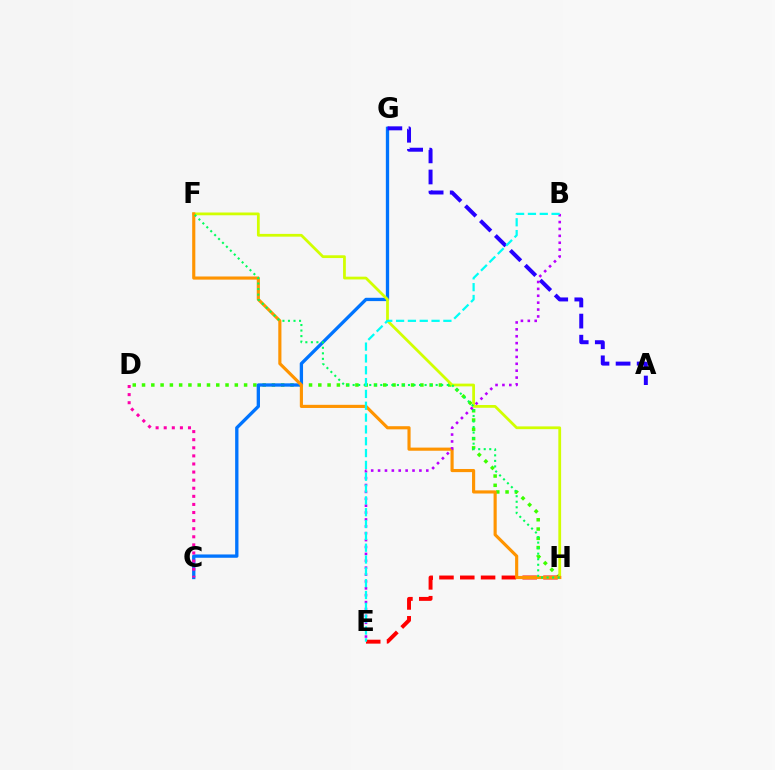{('D', 'H'): [{'color': '#3dff00', 'line_style': 'dotted', 'thickness': 2.52}], ('C', 'G'): [{'color': '#0074ff', 'line_style': 'solid', 'thickness': 2.38}], ('A', 'G'): [{'color': '#2500ff', 'line_style': 'dashed', 'thickness': 2.86}], ('E', 'H'): [{'color': '#ff0000', 'line_style': 'dashed', 'thickness': 2.83}], ('F', 'H'): [{'color': '#d1ff00', 'line_style': 'solid', 'thickness': 1.99}, {'color': '#ff9400', 'line_style': 'solid', 'thickness': 2.26}, {'color': '#00ff5c', 'line_style': 'dotted', 'thickness': 1.5}], ('C', 'D'): [{'color': '#ff00ac', 'line_style': 'dotted', 'thickness': 2.2}], ('B', 'E'): [{'color': '#b900ff', 'line_style': 'dotted', 'thickness': 1.87}, {'color': '#00fff6', 'line_style': 'dashed', 'thickness': 1.61}]}